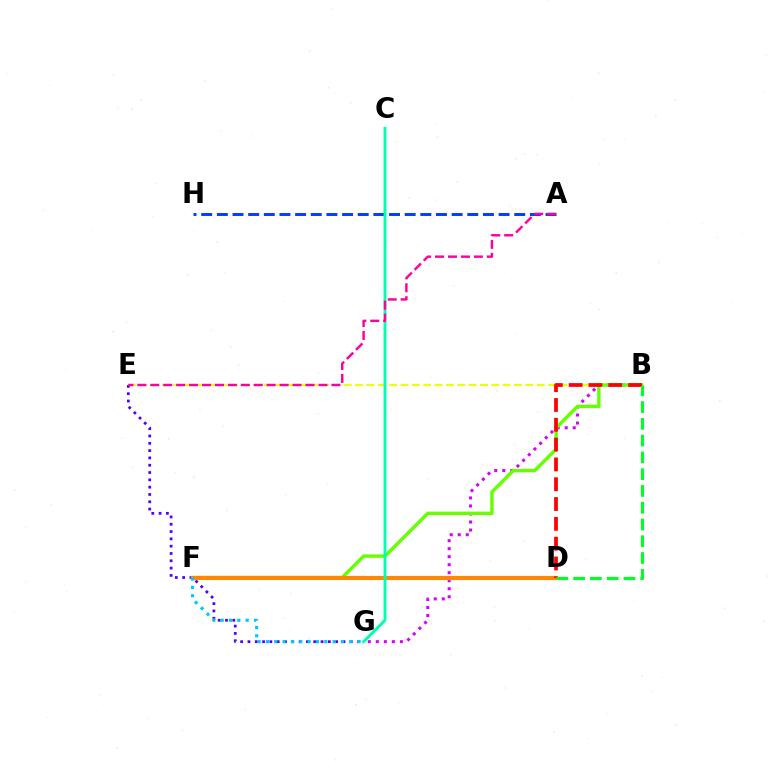{('B', 'G'): [{'color': '#d600ff', 'line_style': 'dotted', 'thickness': 2.18}], ('B', 'E'): [{'color': '#eeff00', 'line_style': 'dashed', 'thickness': 1.54}], ('E', 'G'): [{'color': '#4f00ff', 'line_style': 'dotted', 'thickness': 1.99}], ('B', 'F'): [{'color': '#66ff00', 'line_style': 'solid', 'thickness': 2.45}], ('D', 'F'): [{'color': '#ff8800', 'line_style': 'solid', 'thickness': 2.97}], ('B', 'D'): [{'color': '#ff0000', 'line_style': 'dashed', 'thickness': 2.69}, {'color': '#00ff27', 'line_style': 'dashed', 'thickness': 2.28}], ('A', 'H'): [{'color': '#003fff', 'line_style': 'dashed', 'thickness': 2.13}], ('C', 'G'): [{'color': '#00ffaf', 'line_style': 'solid', 'thickness': 2.09}], ('A', 'E'): [{'color': '#ff00a0', 'line_style': 'dashed', 'thickness': 1.76}], ('F', 'G'): [{'color': '#00c7ff', 'line_style': 'dotted', 'thickness': 2.26}]}